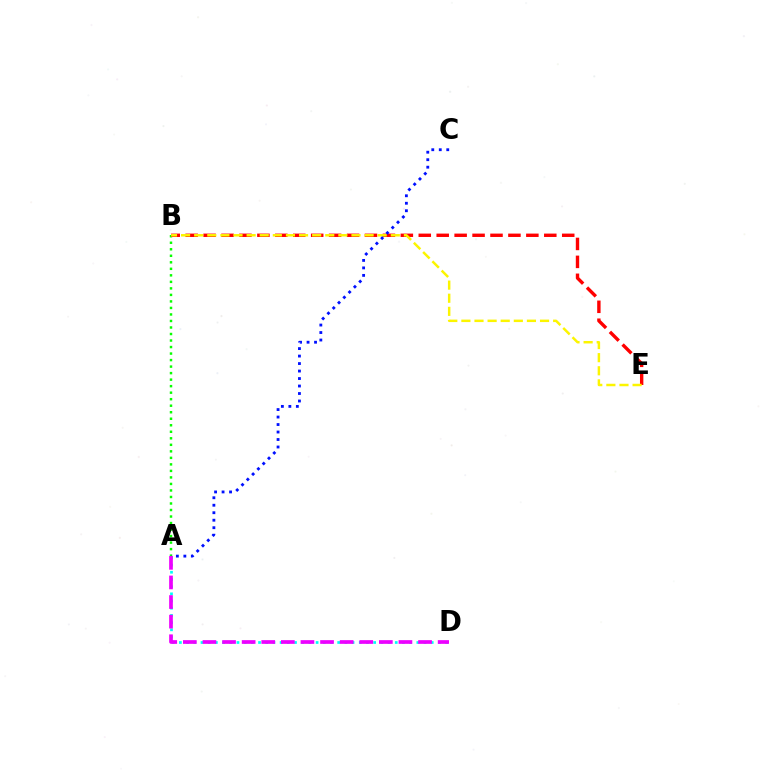{('A', 'D'): [{'color': '#00fff6', 'line_style': 'dotted', 'thickness': 1.95}, {'color': '#ee00ff', 'line_style': 'dashed', 'thickness': 2.66}], ('A', 'B'): [{'color': '#08ff00', 'line_style': 'dotted', 'thickness': 1.77}], ('B', 'E'): [{'color': '#ff0000', 'line_style': 'dashed', 'thickness': 2.44}, {'color': '#fcf500', 'line_style': 'dashed', 'thickness': 1.78}], ('A', 'C'): [{'color': '#0010ff', 'line_style': 'dotted', 'thickness': 2.03}]}